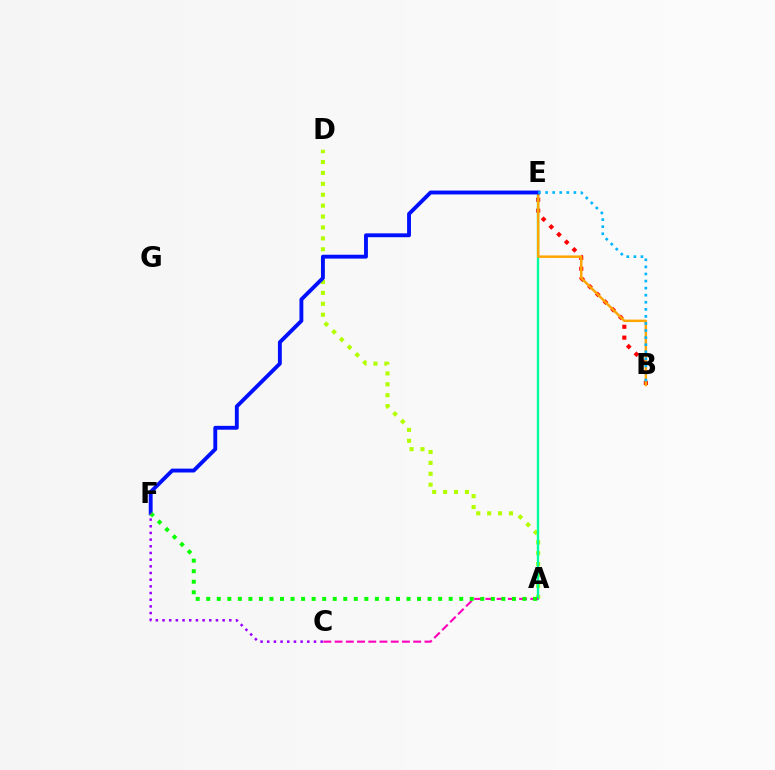{('A', 'D'): [{'color': '#b3ff00', 'line_style': 'dotted', 'thickness': 2.96}], ('B', 'E'): [{'color': '#ff0000', 'line_style': 'dotted', 'thickness': 2.95}, {'color': '#ffa500', 'line_style': 'solid', 'thickness': 1.78}, {'color': '#00b5ff', 'line_style': 'dotted', 'thickness': 1.92}], ('A', 'E'): [{'color': '#00ff9d', 'line_style': 'solid', 'thickness': 1.69}], ('E', 'F'): [{'color': '#0010ff', 'line_style': 'solid', 'thickness': 2.79}], ('A', 'C'): [{'color': '#ff00bd', 'line_style': 'dashed', 'thickness': 1.53}], ('A', 'F'): [{'color': '#08ff00', 'line_style': 'dotted', 'thickness': 2.86}], ('C', 'F'): [{'color': '#9b00ff', 'line_style': 'dotted', 'thickness': 1.81}]}